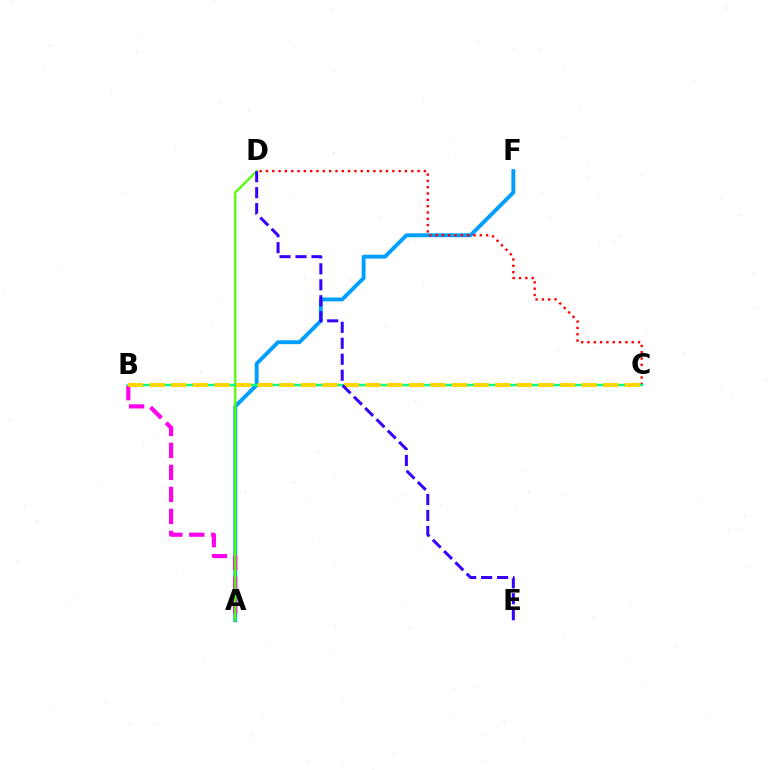{('A', 'F'): [{'color': '#009eff', 'line_style': 'solid', 'thickness': 2.79}], ('A', 'B'): [{'color': '#ff00ed', 'line_style': 'dashed', 'thickness': 2.99}], ('A', 'D'): [{'color': '#4fff00', 'line_style': 'solid', 'thickness': 1.62}], ('C', 'D'): [{'color': '#ff0000', 'line_style': 'dotted', 'thickness': 1.72}], ('B', 'C'): [{'color': '#00ff86', 'line_style': 'solid', 'thickness': 1.73}, {'color': '#ffd500', 'line_style': 'dashed', 'thickness': 2.93}], ('D', 'E'): [{'color': '#3700ff', 'line_style': 'dashed', 'thickness': 2.17}]}